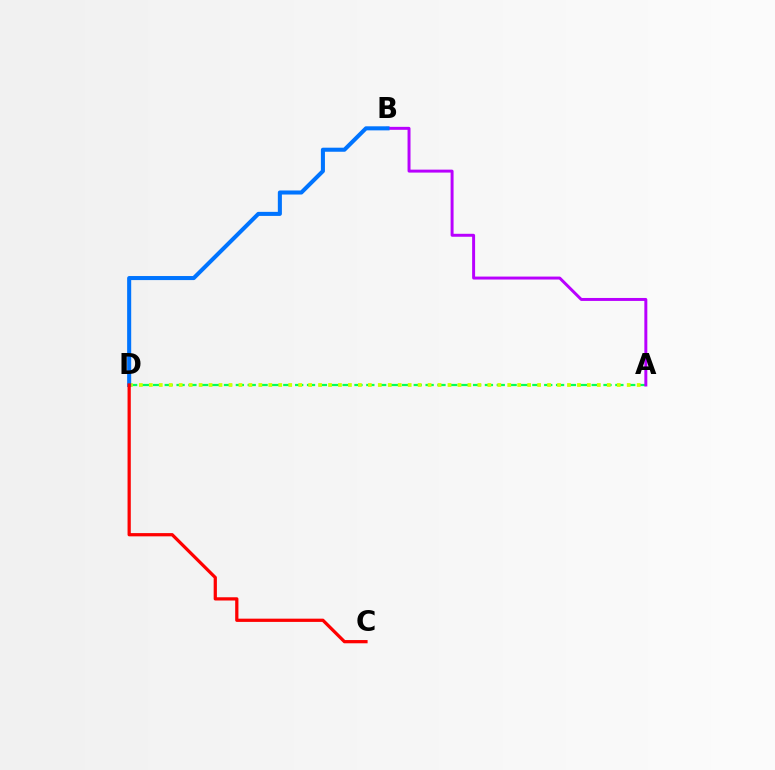{('A', 'D'): [{'color': '#00ff5c', 'line_style': 'dashed', 'thickness': 1.61}, {'color': '#d1ff00', 'line_style': 'dotted', 'thickness': 2.71}], ('A', 'B'): [{'color': '#b900ff', 'line_style': 'solid', 'thickness': 2.13}], ('B', 'D'): [{'color': '#0074ff', 'line_style': 'solid', 'thickness': 2.92}], ('C', 'D'): [{'color': '#ff0000', 'line_style': 'solid', 'thickness': 2.33}]}